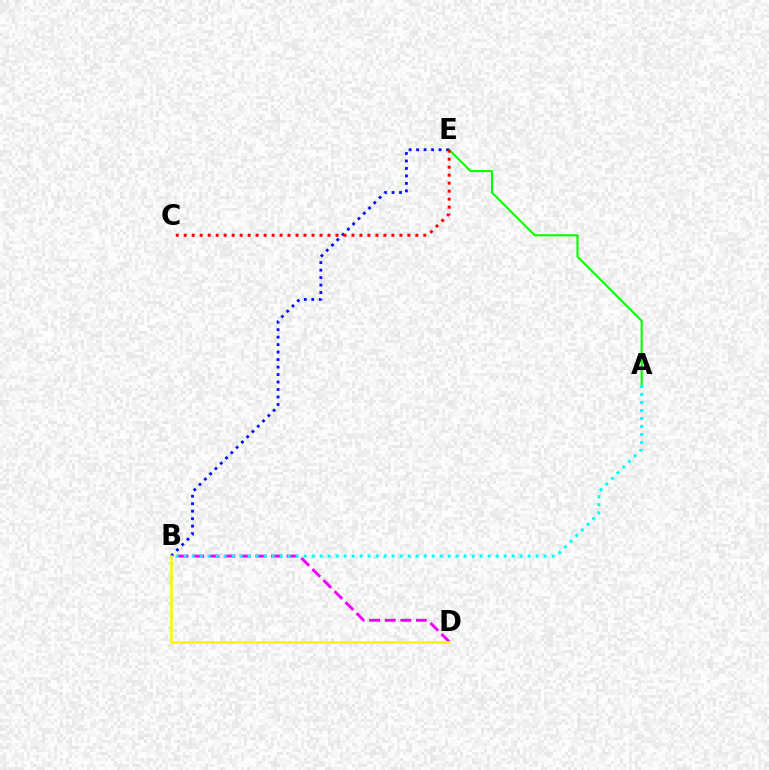{('B', 'D'): [{'color': '#ee00ff', 'line_style': 'dashed', 'thickness': 2.12}, {'color': '#fcf500', 'line_style': 'solid', 'thickness': 1.8}], ('A', 'E'): [{'color': '#08ff00', 'line_style': 'solid', 'thickness': 1.53}], ('A', 'B'): [{'color': '#00fff6', 'line_style': 'dotted', 'thickness': 2.17}], ('B', 'E'): [{'color': '#0010ff', 'line_style': 'dotted', 'thickness': 2.03}], ('C', 'E'): [{'color': '#ff0000', 'line_style': 'dotted', 'thickness': 2.17}]}